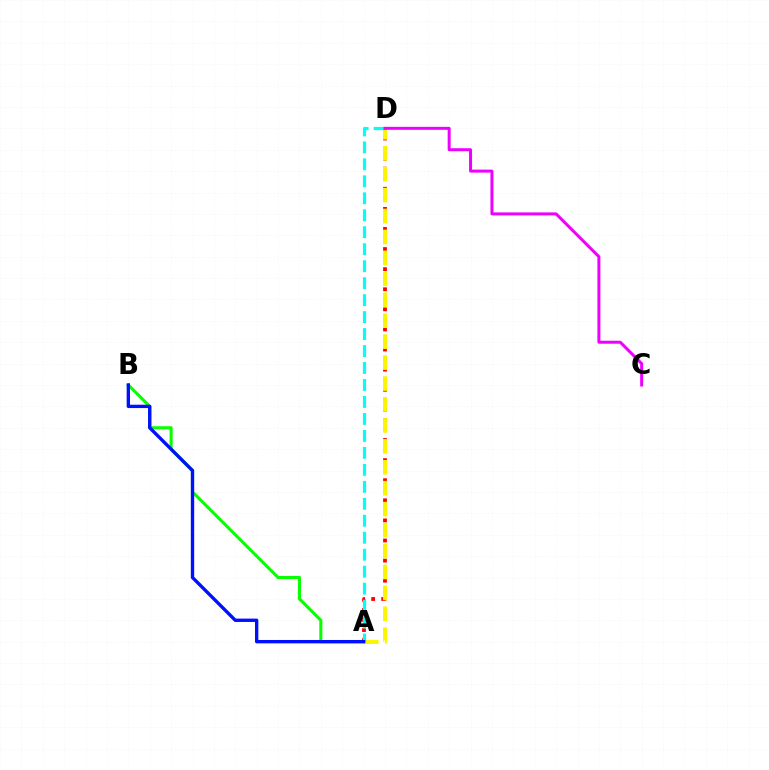{('A', 'B'): [{'color': '#08ff00', 'line_style': 'solid', 'thickness': 2.21}, {'color': '#0010ff', 'line_style': 'solid', 'thickness': 2.42}], ('A', 'D'): [{'color': '#ff0000', 'line_style': 'dotted', 'thickness': 2.73}, {'color': '#fcf500', 'line_style': 'dashed', 'thickness': 2.84}, {'color': '#00fff6', 'line_style': 'dashed', 'thickness': 2.31}], ('C', 'D'): [{'color': '#ee00ff', 'line_style': 'solid', 'thickness': 2.15}]}